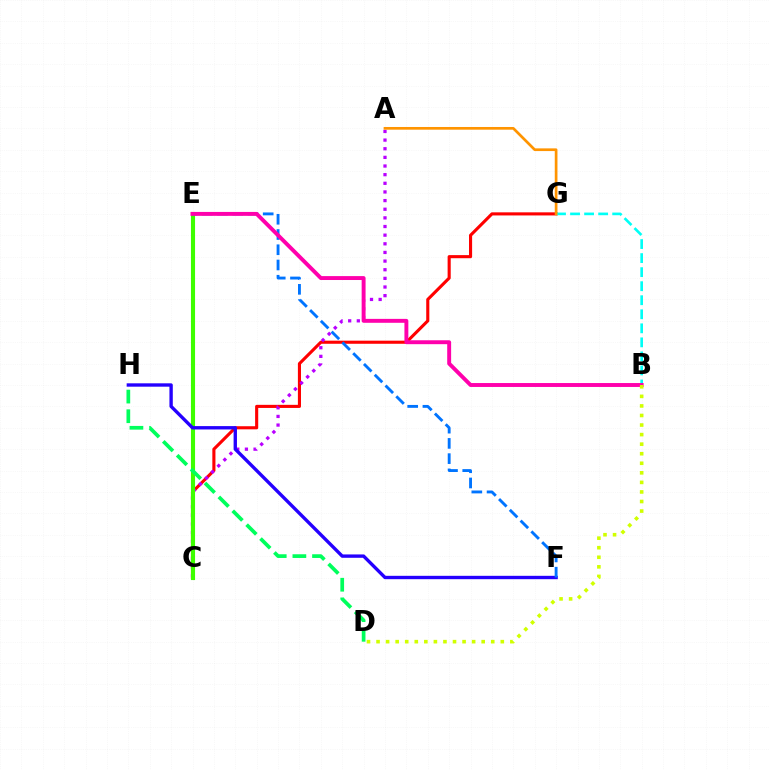{('C', 'G'): [{'color': '#ff0000', 'line_style': 'solid', 'thickness': 2.23}], ('B', 'G'): [{'color': '#00fff6', 'line_style': 'dashed', 'thickness': 1.91}], ('A', 'C'): [{'color': '#b900ff', 'line_style': 'dotted', 'thickness': 2.35}], ('C', 'E'): [{'color': '#3dff00', 'line_style': 'solid', 'thickness': 2.96}], ('A', 'G'): [{'color': '#ff9400', 'line_style': 'solid', 'thickness': 1.94}], ('D', 'H'): [{'color': '#00ff5c', 'line_style': 'dashed', 'thickness': 2.67}], ('F', 'H'): [{'color': '#2500ff', 'line_style': 'solid', 'thickness': 2.42}], ('E', 'F'): [{'color': '#0074ff', 'line_style': 'dashed', 'thickness': 2.07}], ('B', 'E'): [{'color': '#ff00ac', 'line_style': 'solid', 'thickness': 2.82}], ('B', 'D'): [{'color': '#d1ff00', 'line_style': 'dotted', 'thickness': 2.6}]}